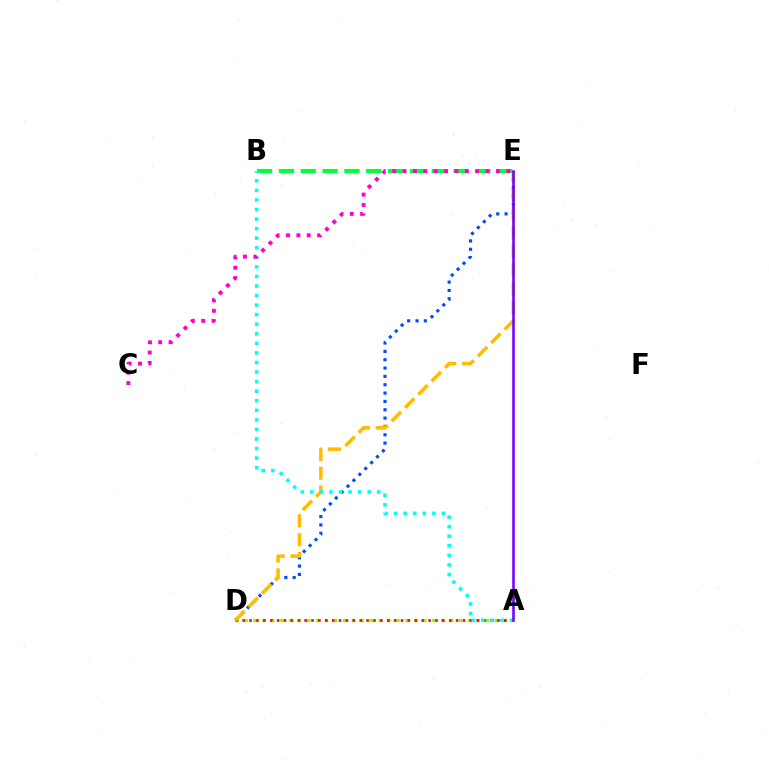{('A', 'D'): [{'color': '#84ff00', 'line_style': 'dotted', 'thickness': 2.43}, {'color': '#ff0000', 'line_style': 'dotted', 'thickness': 1.87}], ('D', 'E'): [{'color': '#004bff', 'line_style': 'dotted', 'thickness': 2.27}, {'color': '#ffbd00', 'line_style': 'dashed', 'thickness': 2.56}], ('B', 'E'): [{'color': '#00ff39', 'line_style': 'dashed', 'thickness': 2.97}], ('A', 'B'): [{'color': '#00fff6', 'line_style': 'dotted', 'thickness': 2.6}], ('C', 'E'): [{'color': '#ff00cf', 'line_style': 'dotted', 'thickness': 2.82}], ('A', 'E'): [{'color': '#7200ff', 'line_style': 'solid', 'thickness': 1.85}]}